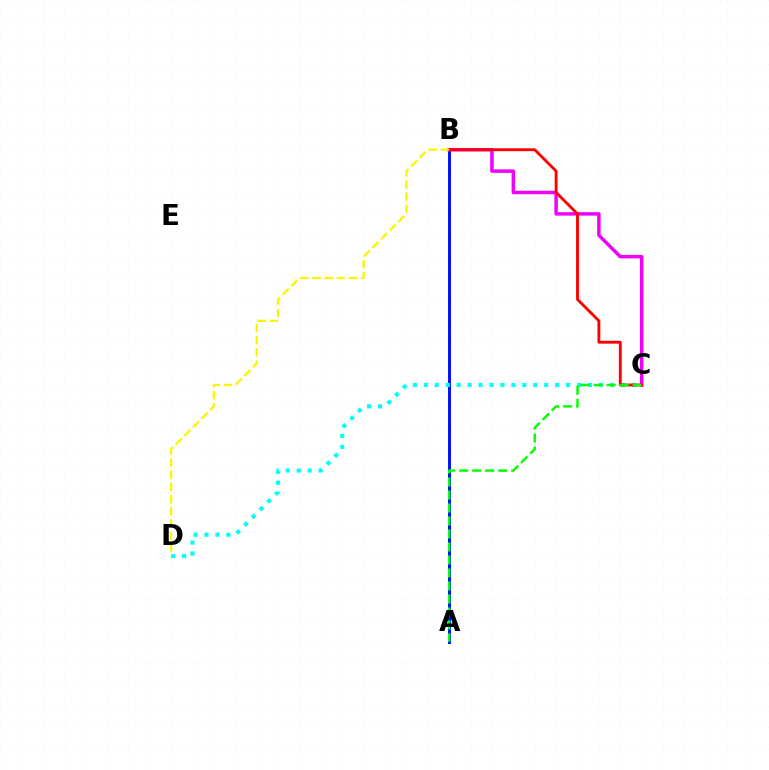{('A', 'B'): [{'color': '#0010ff', 'line_style': 'solid', 'thickness': 2.12}], ('B', 'C'): [{'color': '#ee00ff', 'line_style': 'solid', 'thickness': 2.5}, {'color': '#ff0000', 'line_style': 'solid', 'thickness': 2.07}], ('C', 'D'): [{'color': '#00fff6', 'line_style': 'dotted', 'thickness': 2.97}], ('A', 'C'): [{'color': '#08ff00', 'line_style': 'dashed', 'thickness': 1.77}], ('B', 'D'): [{'color': '#fcf500', 'line_style': 'dashed', 'thickness': 1.65}]}